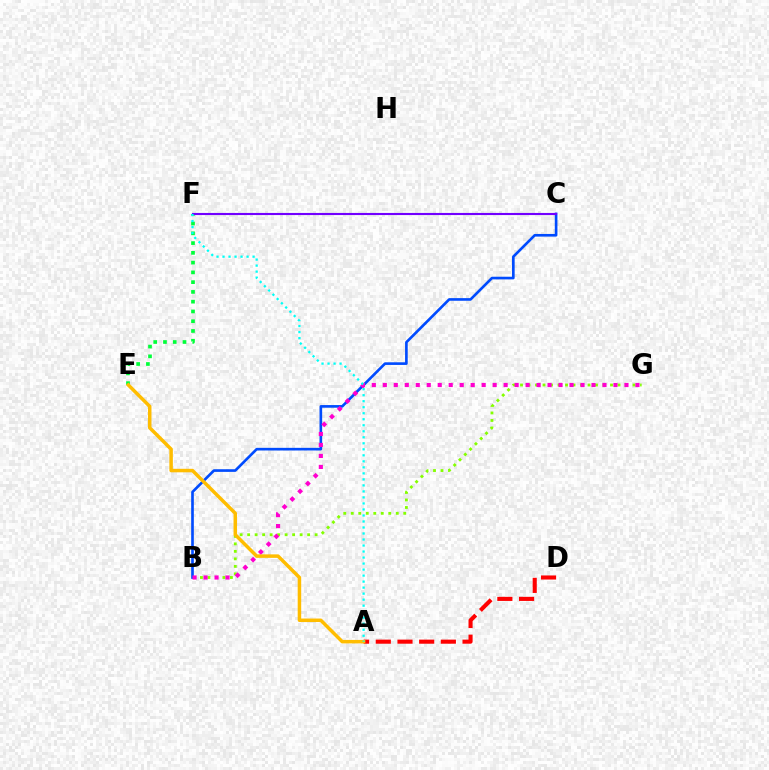{('B', 'G'): [{'color': '#84ff00', 'line_style': 'dotted', 'thickness': 2.04}, {'color': '#ff00cf', 'line_style': 'dotted', 'thickness': 2.98}], ('E', 'F'): [{'color': '#00ff39', 'line_style': 'dotted', 'thickness': 2.65}], ('B', 'C'): [{'color': '#004bff', 'line_style': 'solid', 'thickness': 1.91}], ('A', 'D'): [{'color': '#ff0000', 'line_style': 'dashed', 'thickness': 2.95}], ('C', 'F'): [{'color': '#7200ff', 'line_style': 'solid', 'thickness': 1.52}], ('A', 'E'): [{'color': '#ffbd00', 'line_style': 'solid', 'thickness': 2.52}], ('A', 'F'): [{'color': '#00fff6', 'line_style': 'dotted', 'thickness': 1.63}]}